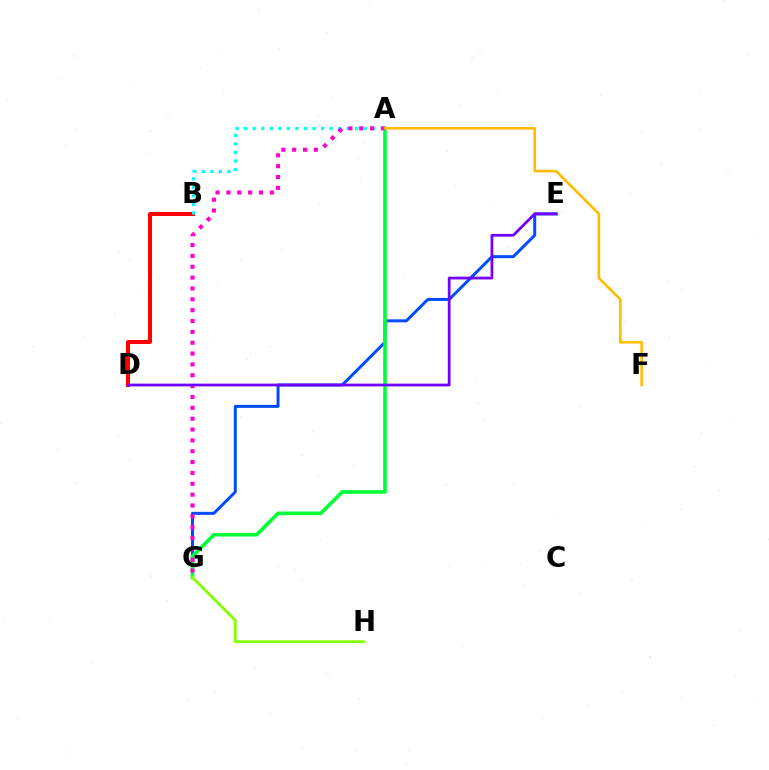{('B', 'D'): [{'color': '#ff0000', 'line_style': 'solid', 'thickness': 2.86}], ('A', 'B'): [{'color': '#00fff6', 'line_style': 'dotted', 'thickness': 2.32}], ('E', 'G'): [{'color': '#004bff', 'line_style': 'solid', 'thickness': 2.14}], ('A', 'G'): [{'color': '#00ff39', 'line_style': 'solid', 'thickness': 2.61}, {'color': '#ff00cf', 'line_style': 'dotted', 'thickness': 2.95}], ('A', 'F'): [{'color': '#ffbd00', 'line_style': 'solid', 'thickness': 1.89}], ('G', 'H'): [{'color': '#84ff00', 'line_style': 'solid', 'thickness': 2.0}], ('D', 'E'): [{'color': '#7200ff', 'line_style': 'solid', 'thickness': 1.98}]}